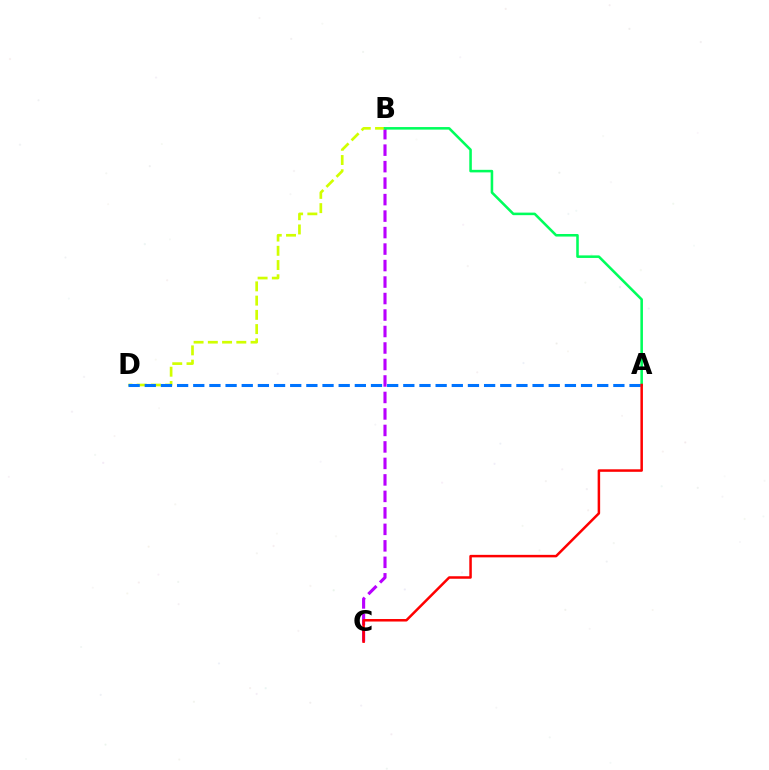{('B', 'C'): [{'color': '#b900ff', 'line_style': 'dashed', 'thickness': 2.24}], ('B', 'D'): [{'color': '#d1ff00', 'line_style': 'dashed', 'thickness': 1.93}], ('A', 'B'): [{'color': '#00ff5c', 'line_style': 'solid', 'thickness': 1.84}], ('A', 'D'): [{'color': '#0074ff', 'line_style': 'dashed', 'thickness': 2.2}], ('A', 'C'): [{'color': '#ff0000', 'line_style': 'solid', 'thickness': 1.81}]}